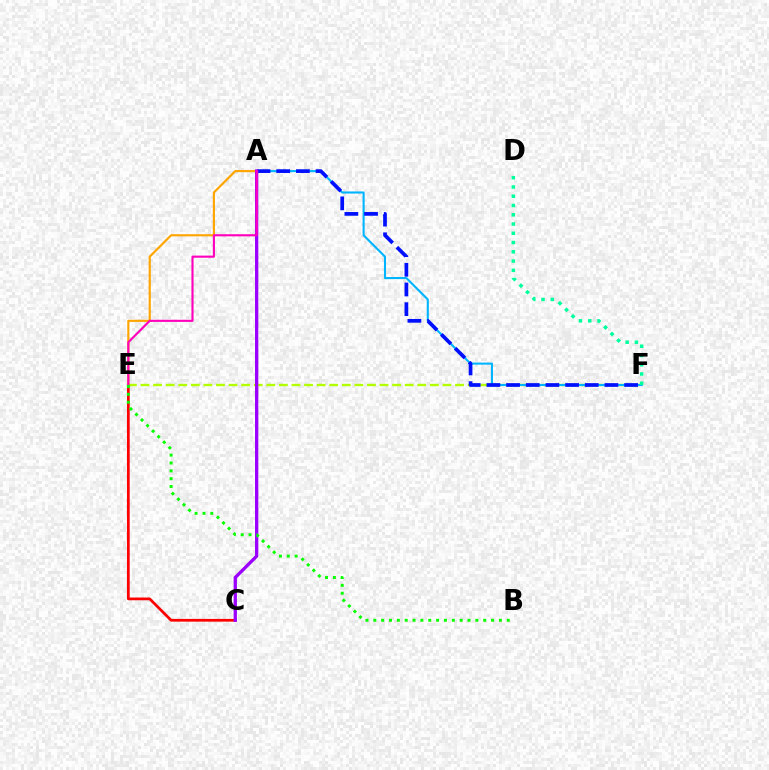{('C', 'E'): [{'color': '#ff0000', 'line_style': 'solid', 'thickness': 1.97}], ('E', 'F'): [{'color': '#b3ff00', 'line_style': 'dashed', 'thickness': 1.71}], ('A', 'E'): [{'color': '#ffa500', 'line_style': 'solid', 'thickness': 1.56}, {'color': '#ff00bd', 'line_style': 'solid', 'thickness': 1.53}], ('A', 'F'): [{'color': '#00b5ff', 'line_style': 'solid', 'thickness': 1.51}, {'color': '#0010ff', 'line_style': 'dashed', 'thickness': 2.67}], ('A', 'C'): [{'color': '#9b00ff', 'line_style': 'solid', 'thickness': 2.38}], ('B', 'E'): [{'color': '#08ff00', 'line_style': 'dotted', 'thickness': 2.13}], ('D', 'F'): [{'color': '#00ff9d', 'line_style': 'dotted', 'thickness': 2.52}]}